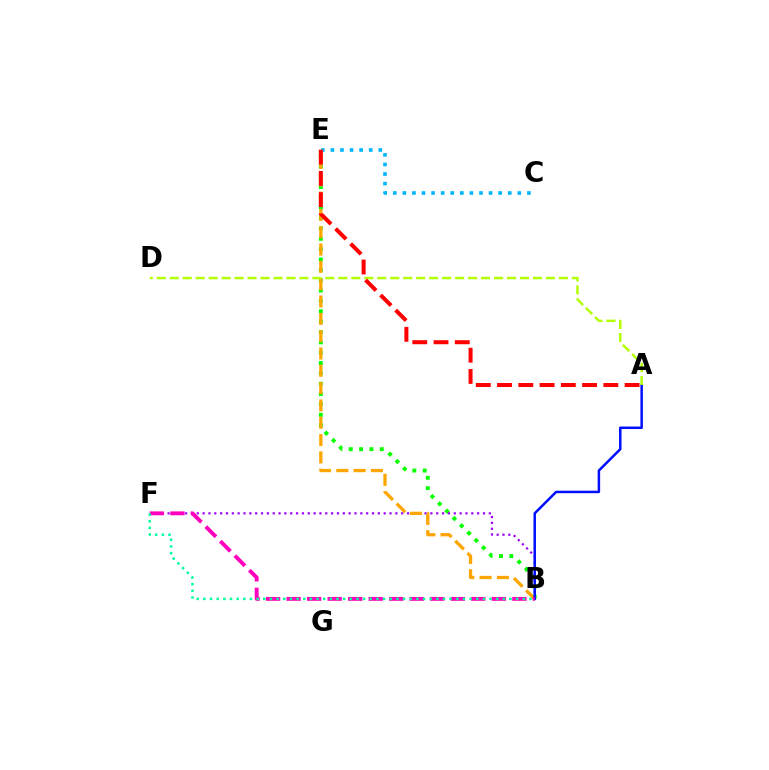{('B', 'E'): [{'color': '#08ff00', 'line_style': 'dotted', 'thickness': 2.81}, {'color': '#ffa500', 'line_style': 'dashed', 'thickness': 2.35}], ('B', 'F'): [{'color': '#9b00ff', 'line_style': 'dotted', 'thickness': 1.59}, {'color': '#ff00bd', 'line_style': 'dashed', 'thickness': 2.79}, {'color': '#00ff9d', 'line_style': 'dotted', 'thickness': 1.81}], ('C', 'E'): [{'color': '#00b5ff', 'line_style': 'dotted', 'thickness': 2.6}], ('A', 'B'): [{'color': '#0010ff', 'line_style': 'solid', 'thickness': 1.8}], ('A', 'D'): [{'color': '#b3ff00', 'line_style': 'dashed', 'thickness': 1.76}], ('A', 'E'): [{'color': '#ff0000', 'line_style': 'dashed', 'thickness': 2.89}]}